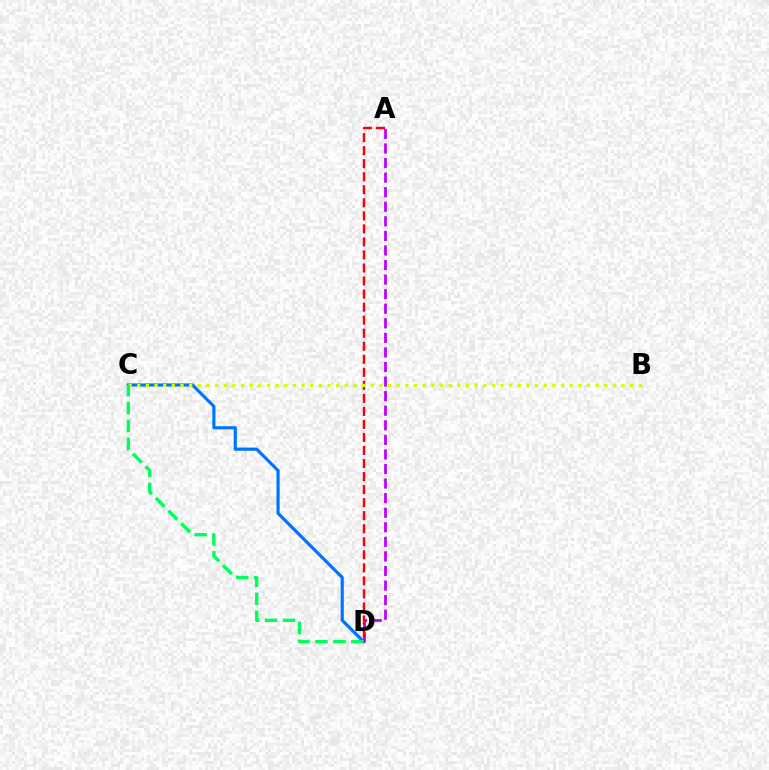{('C', 'D'): [{'color': '#0074ff', 'line_style': 'solid', 'thickness': 2.28}, {'color': '#00ff5c', 'line_style': 'dashed', 'thickness': 2.44}], ('A', 'D'): [{'color': '#b900ff', 'line_style': 'dashed', 'thickness': 1.98}, {'color': '#ff0000', 'line_style': 'dashed', 'thickness': 1.77}], ('B', 'C'): [{'color': '#d1ff00', 'line_style': 'dotted', 'thickness': 2.35}]}